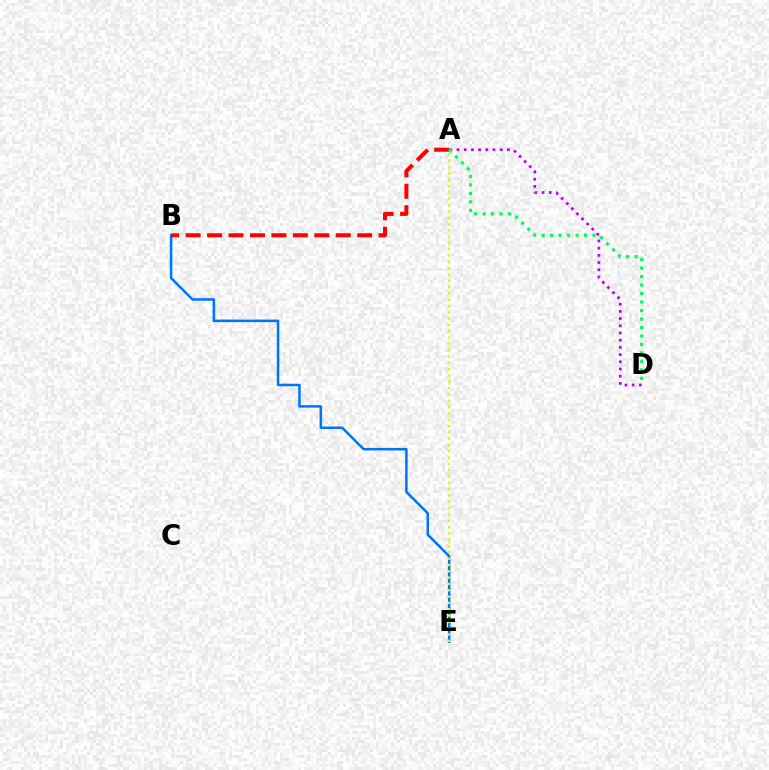{('B', 'E'): [{'color': '#0074ff', 'line_style': 'solid', 'thickness': 1.81}], ('A', 'D'): [{'color': '#b900ff', 'line_style': 'dotted', 'thickness': 1.96}, {'color': '#00ff5c', 'line_style': 'dotted', 'thickness': 2.31}], ('A', 'E'): [{'color': '#d1ff00', 'line_style': 'dotted', 'thickness': 1.72}], ('A', 'B'): [{'color': '#ff0000', 'line_style': 'dashed', 'thickness': 2.91}]}